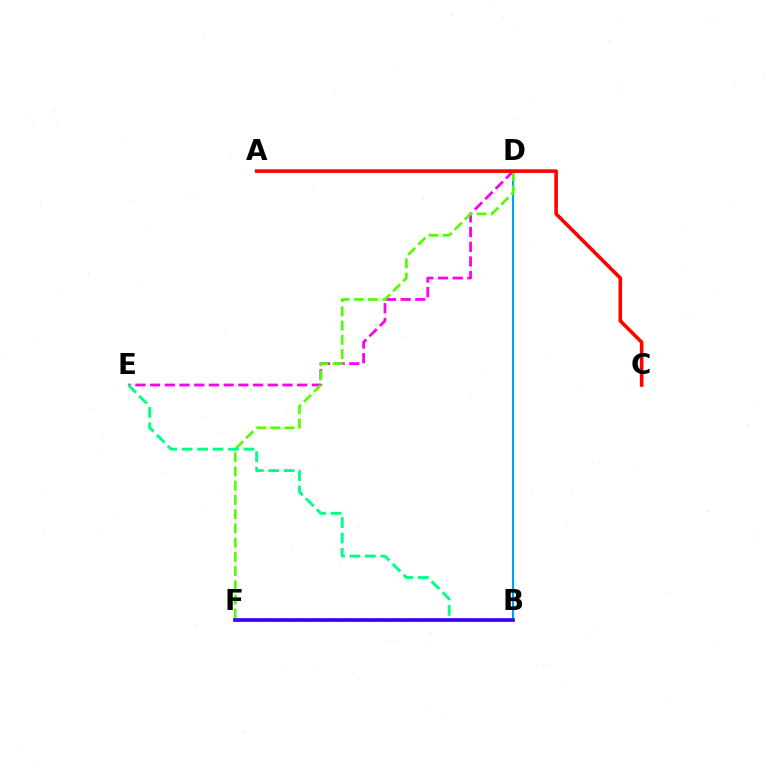{('D', 'E'): [{'color': '#ff00ed', 'line_style': 'dashed', 'thickness': 2.0}], ('B', 'D'): [{'color': '#009eff', 'line_style': 'solid', 'thickness': 1.53}], ('D', 'F'): [{'color': '#4fff00', 'line_style': 'dashed', 'thickness': 1.93}], ('B', 'E'): [{'color': '#00ff86', 'line_style': 'dashed', 'thickness': 2.1}], ('B', 'F'): [{'color': '#ffd500', 'line_style': 'dashed', 'thickness': 2.28}, {'color': '#3700ff', 'line_style': 'solid', 'thickness': 2.63}], ('A', 'C'): [{'color': '#ff0000', 'line_style': 'solid', 'thickness': 2.59}]}